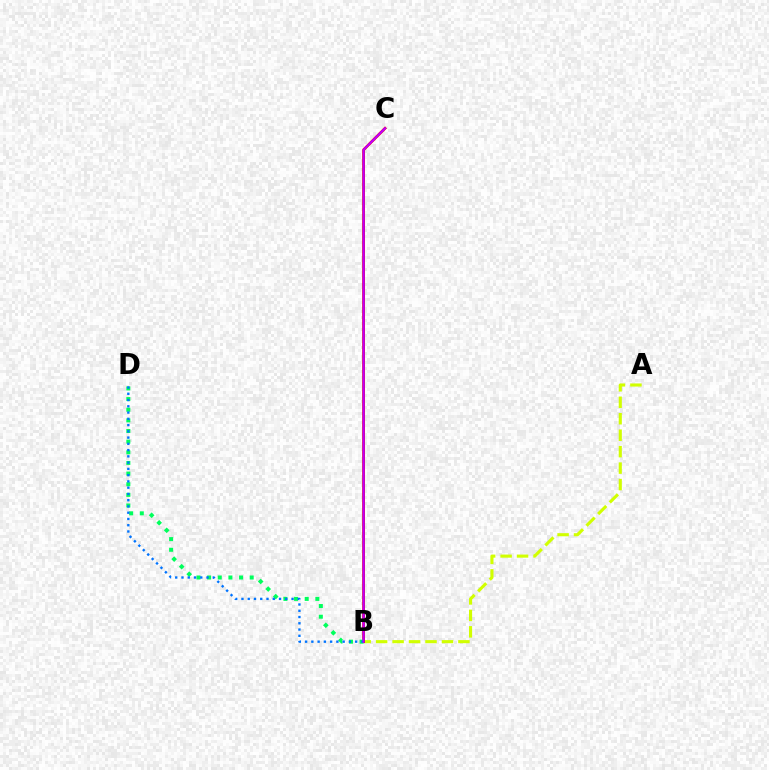{('A', 'B'): [{'color': '#d1ff00', 'line_style': 'dashed', 'thickness': 2.24}], ('B', 'C'): [{'color': '#ff0000', 'line_style': 'solid', 'thickness': 1.99}, {'color': '#b900ff', 'line_style': 'solid', 'thickness': 1.58}], ('B', 'D'): [{'color': '#00ff5c', 'line_style': 'dotted', 'thickness': 2.89}, {'color': '#0074ff', 'line_style': 'dotted', 'thickness': 1.7}]}